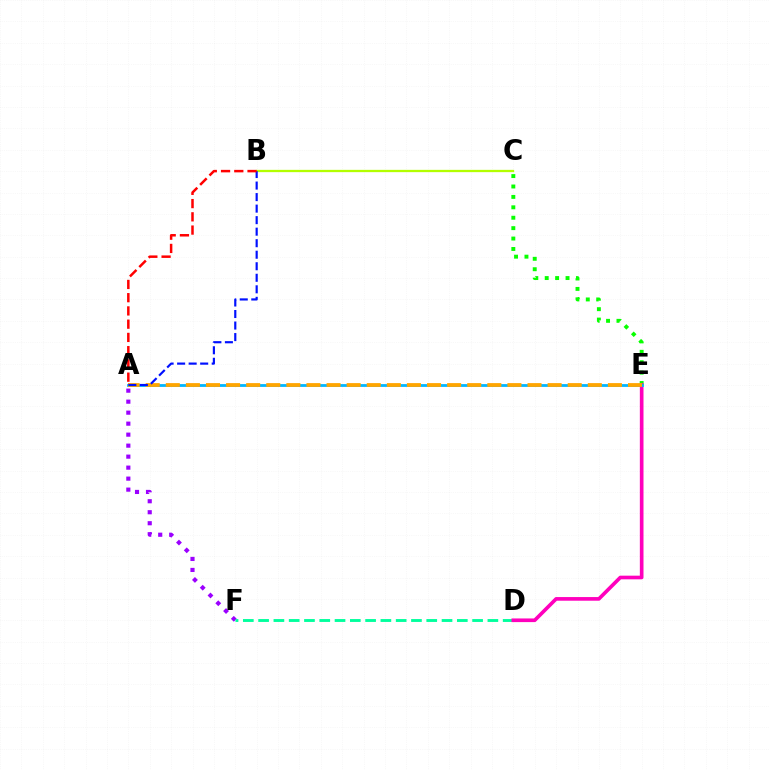{('A', 'F'): [{'color': '#9b00ff', 'line_style': 'dotted', 'thickness': 2.99}], ('D', 'F'): [{'color': '#00ff9d', 'line_style': 'dashed', 'thickness': 2.08}], ('C', 'E'): [{'color': '#08ff00', 'line_style': 'dotted', 'thickness': 2.83}], ('D', 'E'): [{'color': '#ff00bd', 'line_style': 'solid', 'thickness': 2.63}], ('B', 'C'): [{'color': '#b3ff00', 'line_style': 'solid', 'thickness': 1.65}], ('A', 'E'): [{'color': '#00b5ff', 'line_style': 'solid', 'thickness': 2.01}, {'color': '#ffa500', 'line_style': 'dashed', 'thickness': 2.73}], ('A', 'B'): [{'color': '#0010ff', 'line_style': 'dashed', 'thickness': 1.57}, {'color': '#ff0000', 'line_style': 'dashed', 'thickness': 1.8}]}